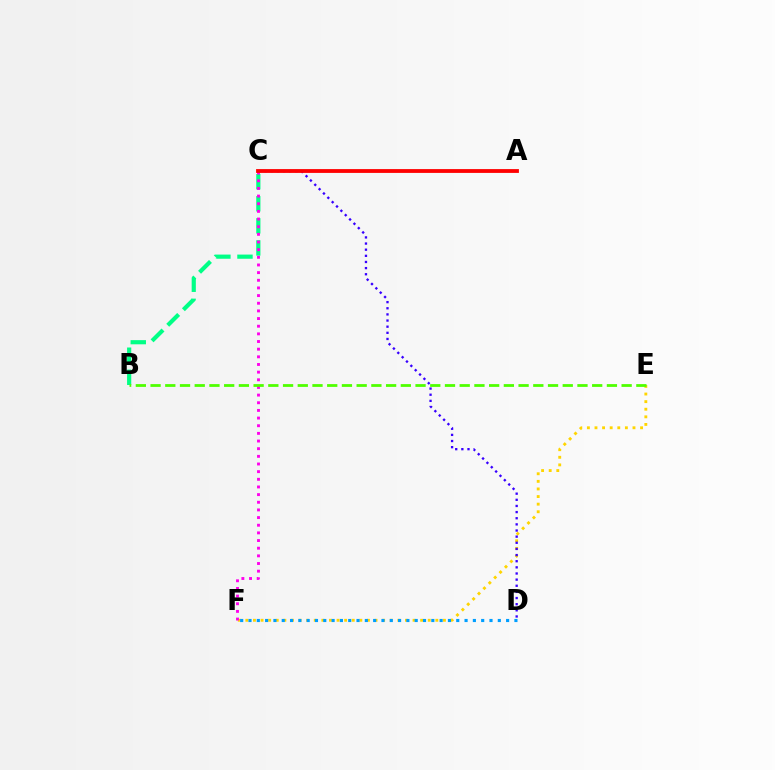{('E', 'F'): [{'color': '#ffd500', 'line_style': 'dotted', 'thickness': 2.06}], ('D', 'F'): [{'color': '#009eff', 'line_style': 'dotted', 'thickness': 2.26}], ('B', 'C'): [{'color': '#00ff86', 'line_style': 'dashed', 'thickness': 3.0}], ('C', 'D'): [{'color': '#3700ff', 'line_style': 'dotted', 'thickness': 1.67}], ('C', 'F'): [{'color': '#ff00ed', 'line_style': 'dotted', 'thickness': 2.08}], ('A', 'C'): [{'color': '#ff0000', 'line_style': 'solid', 'thickness': 2.74}], ('B', 'E'): [{'color': '#4fff00', 'line_style': 'dashed', 'thickness': 2.0}]}